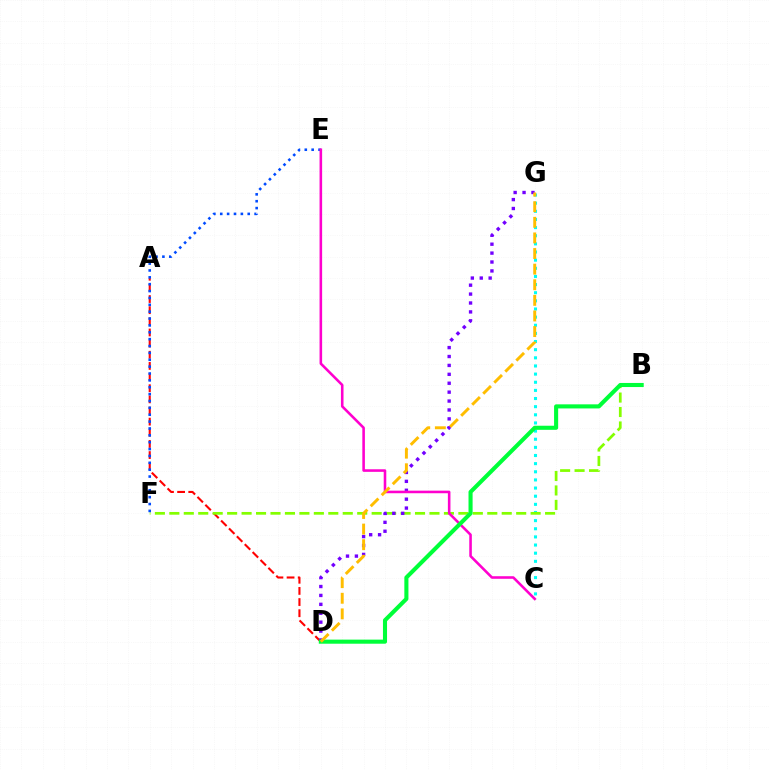{('C', 'G'): [{'color': '#00fff6', 'line_style': 'dotted', 'thickness': 2.21}], ('A', 'D'): [{'color': '#ff0000', 'line_style': 'dashed', 'thickness': 1.51}], ('B', 'F'): [{'color': '#84ff00', 'line_style': 'dashed', 'thickness': 1.96}], ('E', 'F'): [{'color': '#004bff', 'line_style': 'dotted', 'thickness': 1.87}], ('D', 'G'): [{'color': '#7200ff', 'line_style': 'dotted', 'thickness': 2.42}, {'color': '#ffbd00', 'line_style': 'dashed', 'thickness': 2.12}], ('C', 'E'): [{'color': '#ff00cf', 'line_style': 'solid', 'thickness': 1.86}], ('B', 'D'): [{'color': '#00ff39', 'line_style': 'solid', 'thickness': 2.94}]}